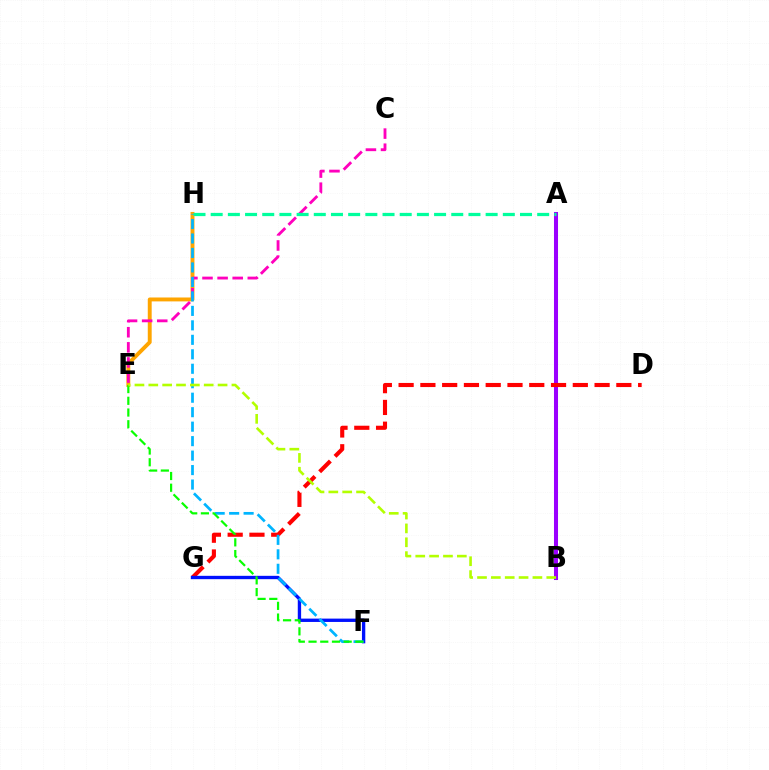{('E', 'H'): [{'color': '#ffa500', 'line_style': 'solid', 'thickness': 2.81}], ('A', 'B'): [{'color': '#9b00ff', 'line_style': 'solid', 'thickness': 2.91}], ('C', 'E'): [{'color': '#ff00bd', 'line_style': 'dashed', 'thickness': 2.05}], ('A', 'H'): [{'color': '#00ff9d', 'line_style': 'dashed', 'thickness': 2.33}], ('D', 'G'): [{'color': '#ff0000', 'line_style': 'dashed', 'thickness': 2.96}], ('F', 'G'): [{'color': '#0010ff', 'line_style': 'solid', 'thickness': 2.41}], ('F', 'H'): [{'color': '#00b5ff', 'line_style': 'dashed', 'thickness': 1.97}], ('E', 'F'): [{'color': '#08ff00', 'line_style': 'dashed', 'thickness': 1.59}], ('B', 'E'): [{'color': '#b3ff00', 'line_style': 'dashed', 'thickness': 1.88}]}